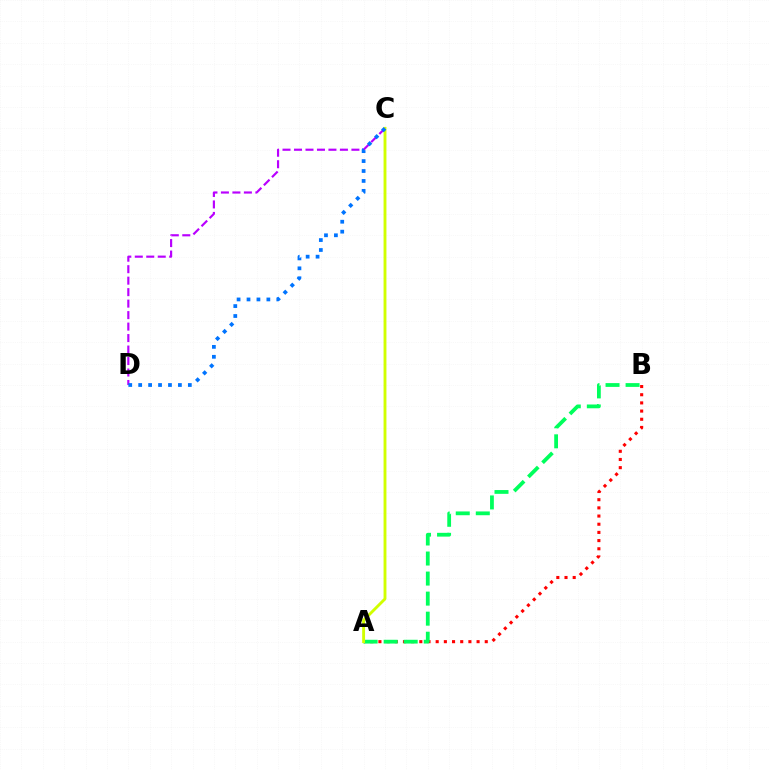{('A', 'B'): [{'color': '#ff0000', 'line_style': 'dotted', 'thickness': 2.22}, {'color': '#00ff5c', 'line_style': 'dashed', 'thickness': 2.72}], ('C', 'D'): [{'color': '#b900ff', 'line_style': 'dashed', 'thickness': 1.56}, {'color': '#0074ff', 'line_style': 'dotted', 'thickness': 2.7}], ('A', 'C'): [{'color': '#d1ff00', 'line_style': 'solid', 'thickness': 2.07}]}